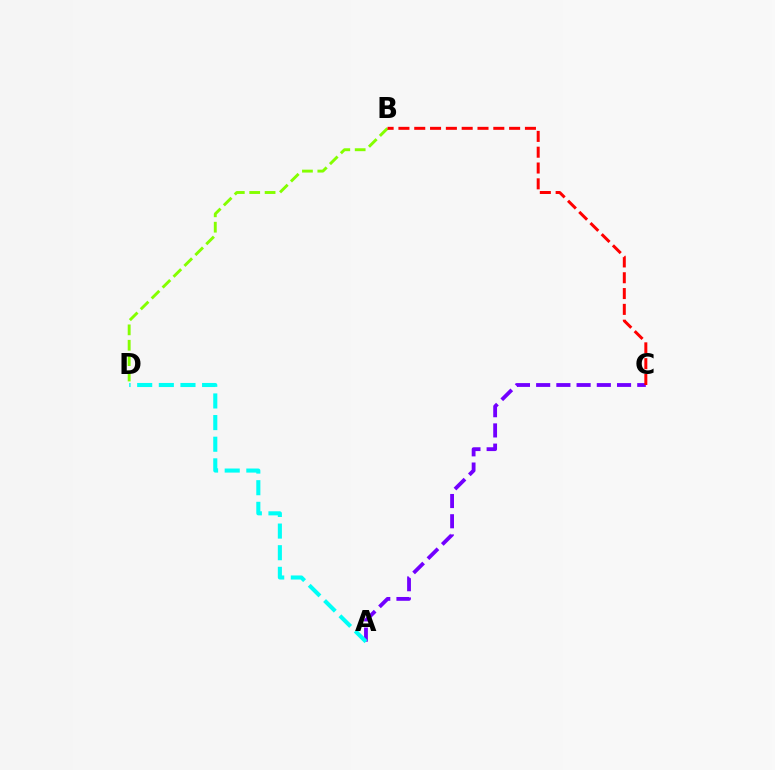{('B', 'D'): [{'color': '#84ff00', 'line_style': 'dashed', 'thickness': 2.09}], ('A', 'C'): [{'color': '#7200ff', 'line_style': 'dashed', 'thickness': 2.75}], ('B', 'C'): [{'color': '#ff0000', 'line_style': 'dashed', 'thickness': 2.15}], ('A', 'D'): [{'color': '#00fff6', 'line_style': 'dashed', 'thickness': 2.94}]}